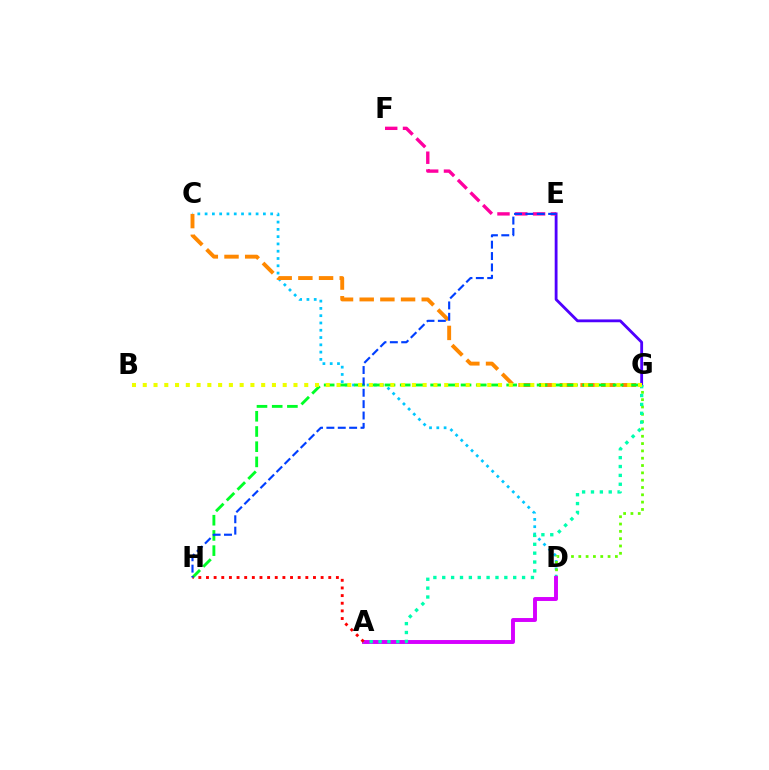{('E', 'G'): [{'color': '#4f00ff', 'line_style': 'solid', 'thickness': 2.03}], ('C', 'D'): [{'color': '#00c7ff', 'line_style': 'dotted', 'thickness': 1.98}], ('D', 'G'): [{'color': '#66ff00', 'line_style': 'dotted', 'thickness': 1.99}], ('E', 'F'): [{'color': '#ff00a0', 'line_style': 'dashed', 'thickness': 2.42}], ('C', 'G'): [{'color': '#ff8800', 'line_style': 'dashed', 'thickness': 2.81}], ('G', 'H'): [{'color': '#00ff27', 'line_style': 'dashed', 'thickness': 2.07}], ('A', 'D'): [{'color': '#d600ff', 'line_style': 'solid', 'thickness': 2.82}], ('A', 'G'): [{'color': '#00ffaf', 'line_style': 'dotted', 'thickness': 2.41}], ('A', 'H'): [{'color': '#ff0000', 'line_style': 'dotted', 'thickness': 2.08}], ('B', 'G'): [{'color': '#eeff00', 'line_style': 'dotted', 'thickness': 2.92}], ('E', 'H'): [{'color': '#003fff', 'line_style': 'dashed', 'thickness': 1.55}]}